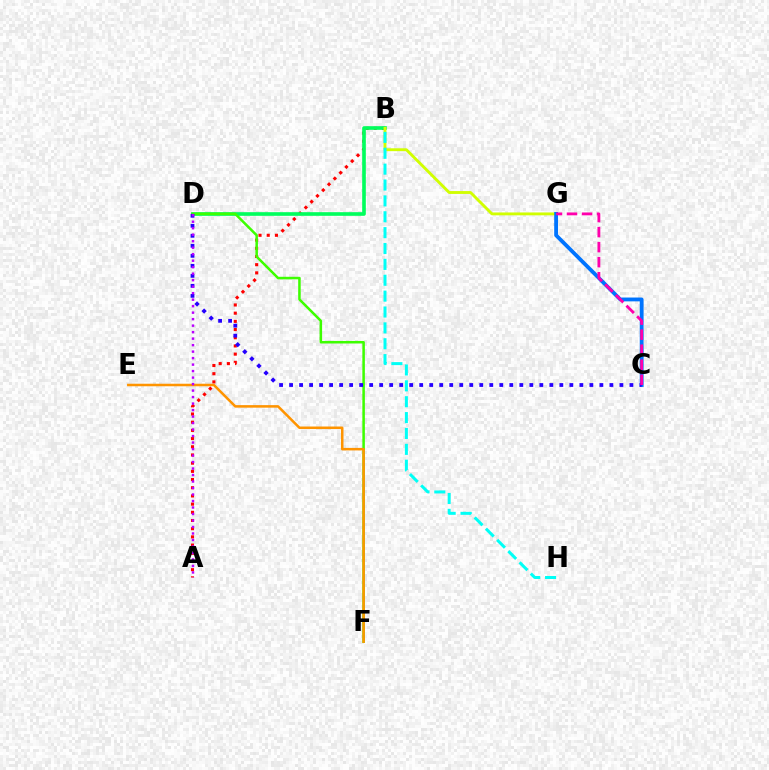{('A', 'B'): [{'color': '#ff0000', 'line_style': 'dotted', 'thickness': 2.23}], ('B', 'D'): [{'color': '#00ff5c', 'line_style': 'solid', 'thickness': 2.62}], ('D', 'F'): [{'color': '#3dff00', 'line_style': 'solid', 'thickness': 1.82}], ('B', 'G'): [{'color': '#d1ff00', 'line_style': 'solid', 'thickness': 2.07}], ('C', 'G'): [{'color': '#0074ff', 'line_style': 'solid', 'thickness': 2.76}, {'color': '#ff00ac', 'line_style': 'dashed', 'thickness': 2.04}], ('E', 'F'): [{'color': '#ff9400', 'line_style': 'solid', 'thickness': 1.82}], ('B', 'H'): [{'color': '#00fff6', 'line_style': 'dashed', 'thickness': 2.16}], ('C', 'D'): [{'color': '#2500ff', 'line_style': 'dotted', 'thickness': 2.72}], ('A', 'D'): [{'color': '#b900ff', 'line_style': 'dotted', 'thickness': 1.76}]}